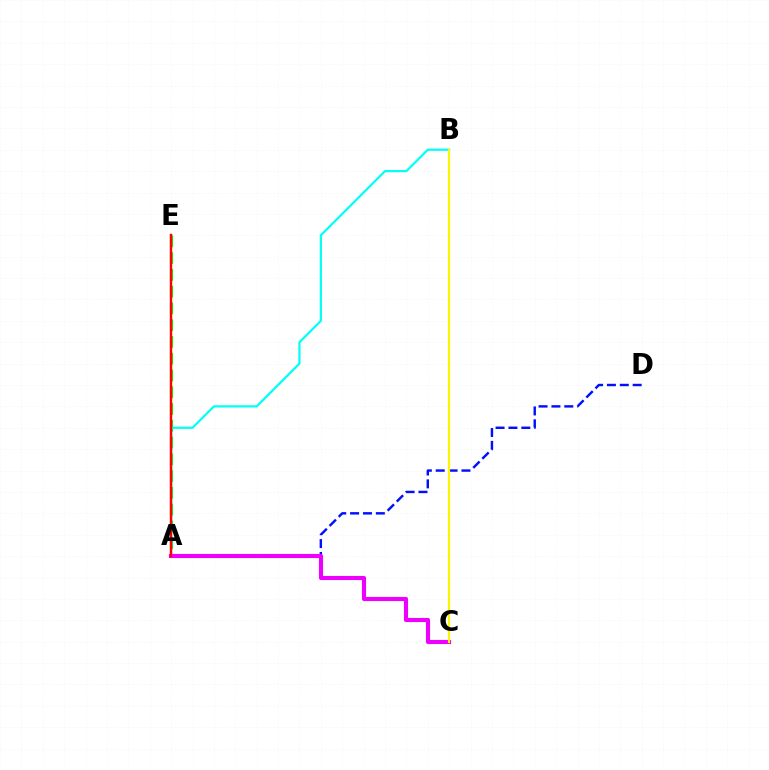{('A', 'E'): [{'color': '#08ff00', 'line_style': 'dashed', 'thickness': 2.28}, {'color': '#ff0000', 'line_style': 'solid', 'thickness': 1.76}], ('A', 'D'): [{'color': '#0010ff', 'line_style': 'dashed', 'thickness': 1.75}], ('A', 'B'): [{'color': '#00fff6', 'line_style': 'solid', 'thickness': 1.59}], ('A', 'C'): [{'color': '#ee00ff', 'line_style': 'solid', 'thickness': 2.97}], ('B', 'C'): [{'color': '#fcf500', 'line_style': 'solid', 'thickness': 1.57}]}